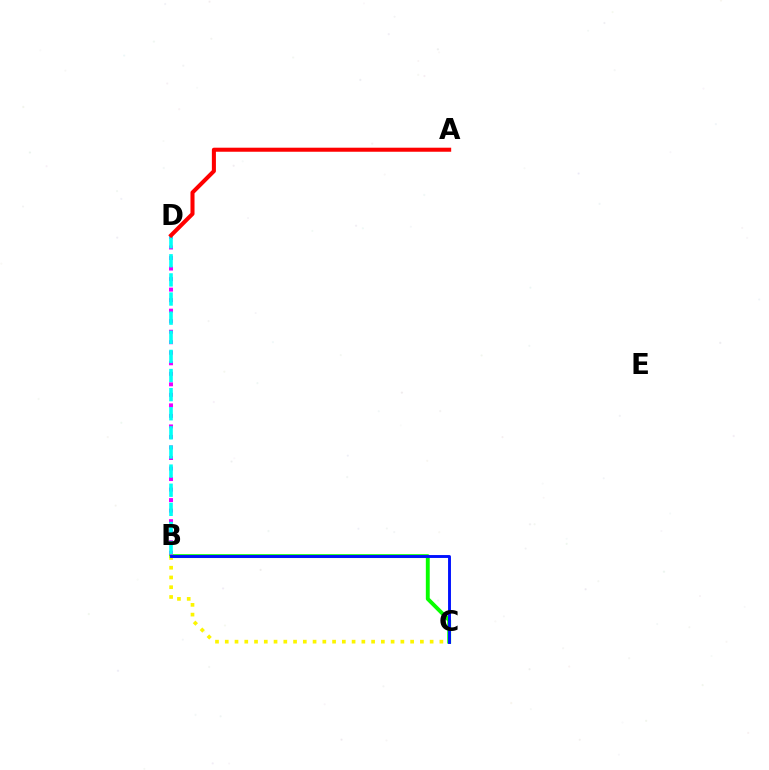{('B', 'C'): [{'color': '#08ff00', 'line_style': 'solid', 'thickness': 2.79}, {'color': '#fcf500', 'line_style': 'dotted', 'thickness': 2.65}, {'color': '#0010ff', 'line_style': 'solid', 'thickness': 2.09}], ('B', 'D'): [{'color': '#ee00ff', 'line_style': 'dotted', 'thickness': 2.86}, {'color': '#00fff6', 'line_style': 'dashed', 'thickness': 2.6}], ('A', 'D'): [{'color': '#ff0000', 'line_style': 'solid', 'thickness': 2.91}]}